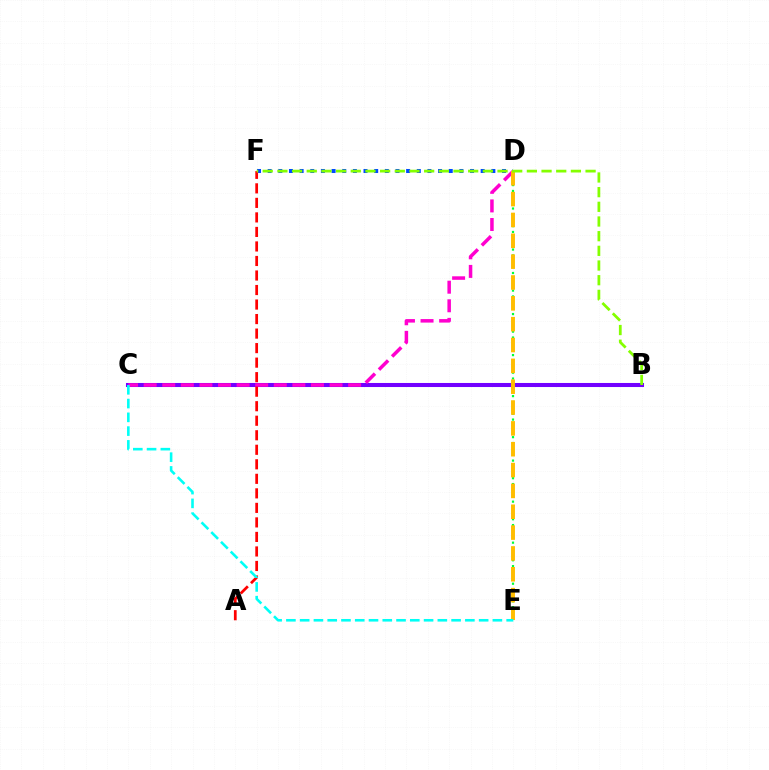{('D', 'F'): [{'color': '#004bff', 'line_style': 'dotted', 'thickness': 2.89}], ('D', 'E'): [{'color': '#00ff39', 'line_style': 'dotted', 'thickness': 1.59}, {'color': '#ffbd00', 'line_style': 'dashed', 'thickness': 2.83}], ('B', 'C'): [{'color': '#7200ff', 'line_style': 'solid', 'thickness': 2.92}], ('C', 'D'): [{'color': '#ff00cf', 'line_style': 'dashed', 'thickness': 2.53}], ('A', 'F'): [{'color': '#ff0000', 'line_style': 'dashed', 'thickness': 1.97}], ('B', 'F'): [{'color': '#84ff00', 'line_style': 'dashed', 'thickness': 1.99}], ('C', 'E'): [{'color': '#00fff6', 'line_style': 'dashed', 'thickness': 1.87}]}